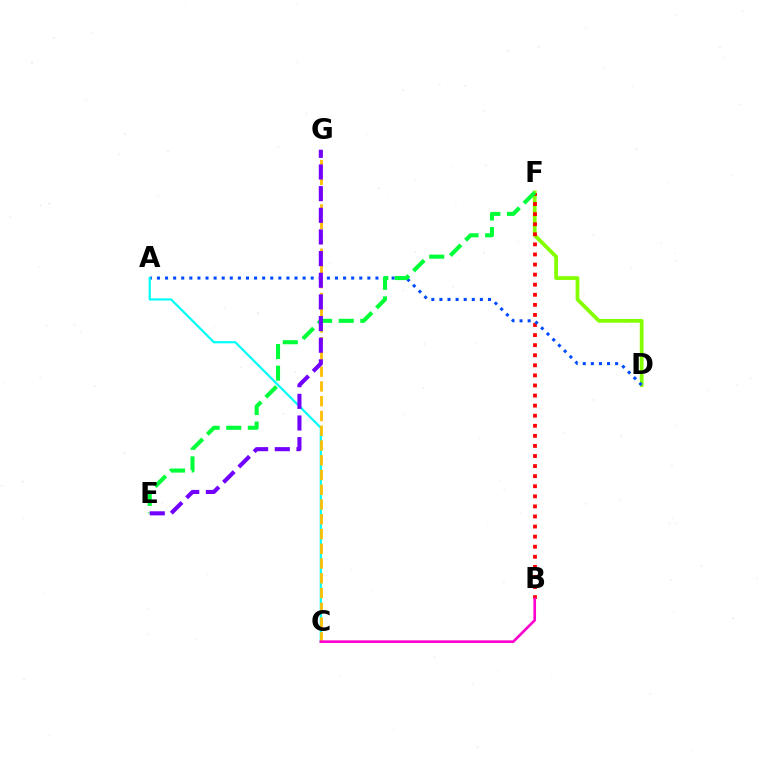{('D', 'F'): [{'color': '#84ff00', 'line_style': 'solid', 'thickness': 2.71}], ('B', 'F'): [{'color': '#ff0000', 'line_style': 'dotted', 'thickness': 2.74}], ('A', 'D'): [{'color': '#004bff', 'line_style': 'dotted', 'thickness': 2.2}], ('A', 'C'): [{'color': '#00fff6', 'line_style': 'solid', 'thickness': 1.59}], ('C', 'G'): [{'color': '#ffbd00', 'line_style': 'dashed', 'thickness': 2.0}], ('B', 'C'): [{'color': '#ff00cf', 'line_style': 'solid', 'thickness': 1.9}], ('E', 'F'): [{'color': '#00ff39', 'line_style': 'dashed', 'thickness': 2.93}], ('E', 'G'): [{'color': '#7200ff', 'line_style': 'dashed', 'thickness': 2.94}]}